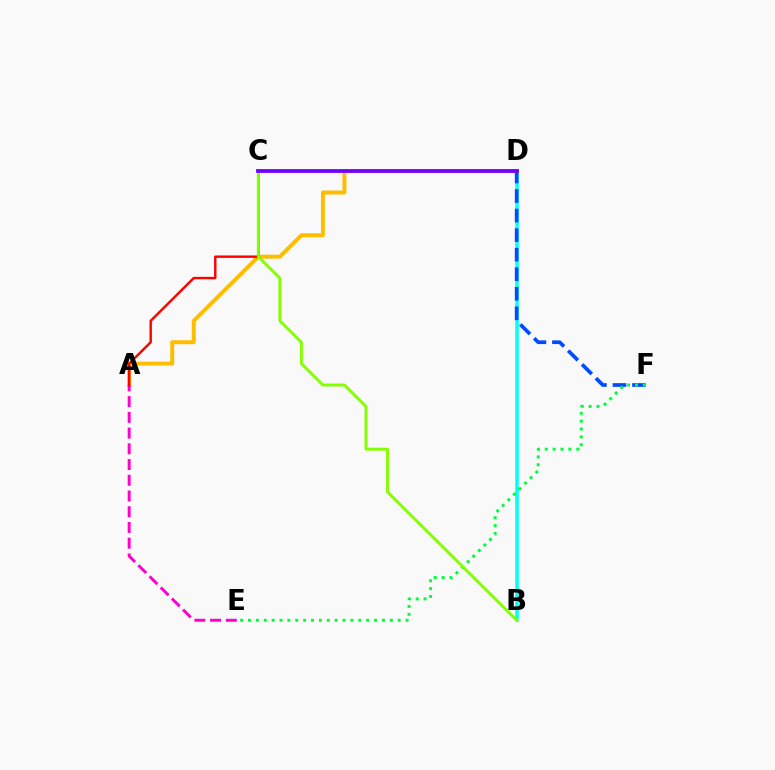{('B', 'D'): [{'color': '#00fff6', 'line_style': 'solid', 'thickness': 2.53}], ('A', 'D'): [{'color': '#ffbd00', 'line_style': 'solid', 'thickness': 2.86}], ('D', 'F'): [{'color': '#004bff', 'line_style': 'dashed', 'thickness': 2.65}], ('A', 'E'): [{'color': '#ff00cf', 'line_style': 'dashed', 'thickness': 2.14}], ('A', 'C'): [{'color': '#ff0000', 'line_style': 'solid', 'thickness': 1.75}], ('E', 'F'): [{'color': '#00ff39', 'line_style': 'dotted', 'thickness': 2.14}], ('B', 'C'): [{'color': '#84ff00', 'line_style': 'solid', 'thickness': 2.09}], ('C', 'D'): [{'color': '#7200ff', 'line_style': 'solid', 'thickness': 2.7}]}